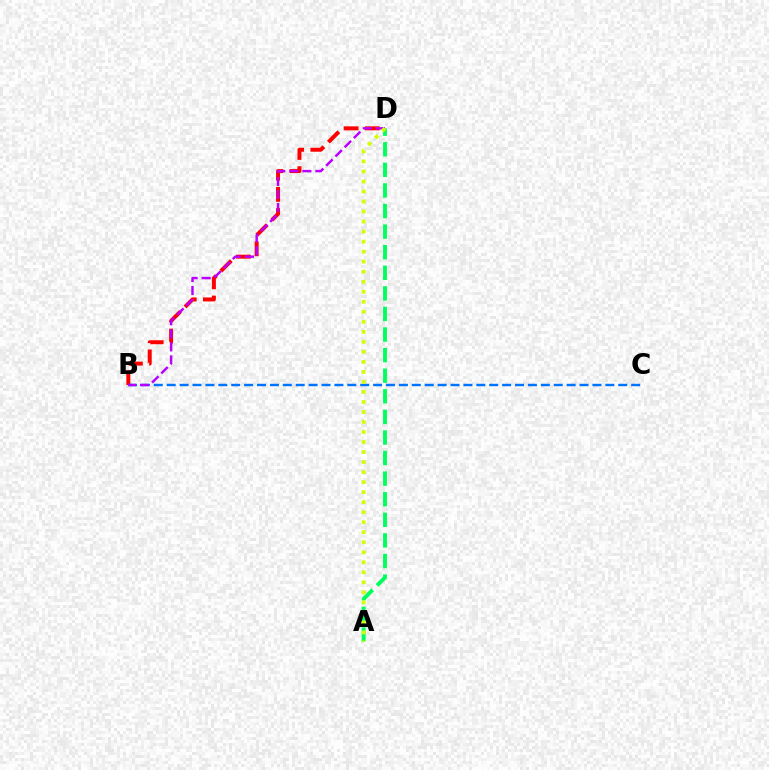{('B', 'D'): [{'color': '#ff0000', 'line_style': 'dashed', 'thickness': 2.87}, {'color': '#b900ff', 'line_style': 'dashed', 'thickness': 1.77}], ('B', 'C'): [{'color': '#0074ff', 'line_style': 'dashed', 'thickness': 1.75}], ('A', 'D'): [{'color': '#00ff5c', 'line_style': 'dashed', 'thickness': 2.8}, {'color': '#d1ff00', 'line_style': 'dotted', 'thickness': 2.72}]}